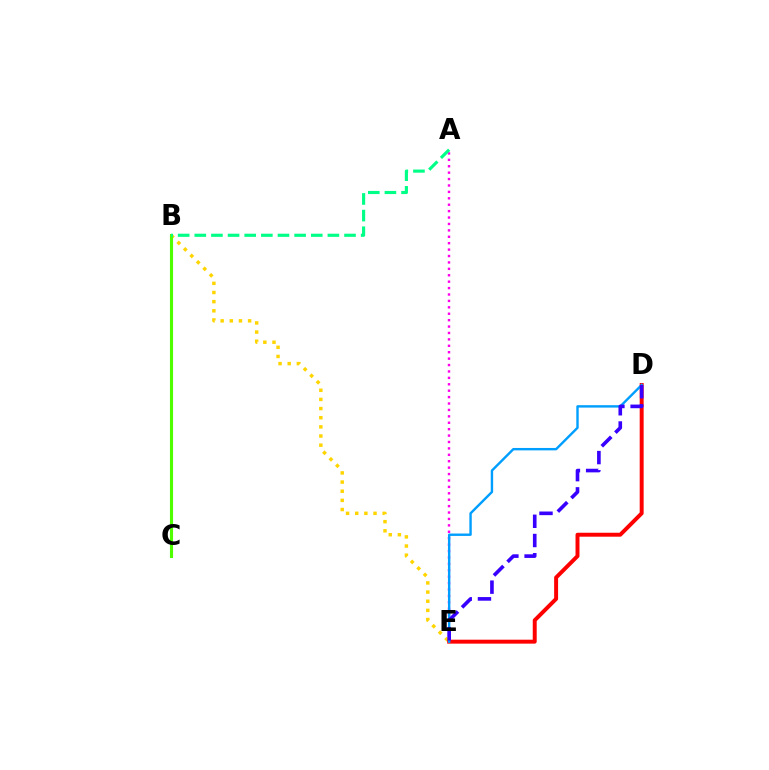{('A', 'E'): [{'color': '#ff00ed', 'line_style': 'dotted', 'thickness': 1.74}], ('B', 'E'): [{'color': '#ffd500', 'line_style': 'dotted', 'thickness': 2.49}], ('D', 'E'): [{'color': '#ff0000', 'line_style': 'solid', 'thickness': 2.84}, {'color': '#009eff', 'line_style': 'solid', 'thickness': 1.73}, {'color': '#3700ff', 'line_style': 'dashed', 'thickness': 2.61}], ('B', 'C'): [{'color': '#4fff00', 'line_style': 'solid', 'thickness': 2.24}], ('A', 'B'): [{'color': '#00ff86', 'line_style': 'dashed', 'thickness': 2.26}]}